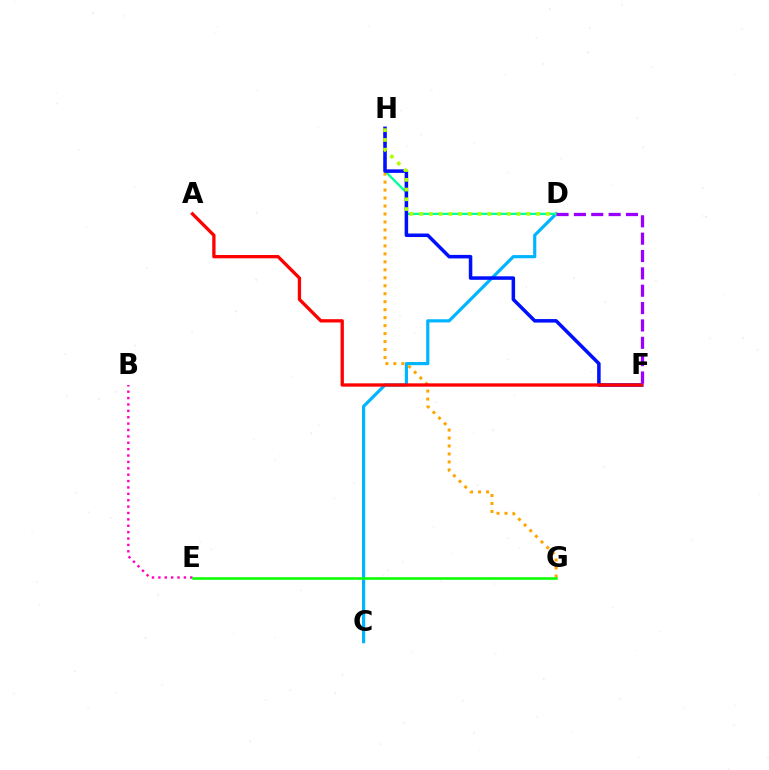{('C', 'D'): [{'color': '#00b5ff', 'line_style': 'solid', 'thickness': 2.28}], ('B', 'E'): [{'color': '#ff00bd', 'line_style': 'dotted', 'thickness': 1.73}], ('D', 'H'): [{'color': '#00ff9d', 'line_style': 'solid', 'thickness': 1.66}, {'color': '#b3ff00', 'line_style': 'dotted', 'thickness': 2.65}], ('G', 'H'): [{'color': '#ffa500', 'line_style': 'dotted', 'thickness': 2.17}], ('E', 'G'): [{'color': '#08ff00', 'line_style': 'solid', 'thickness': 1.84}], ('F', 'H'): [{'color': '#0010ff', 'line_style': 'solid', 'thickness': 2.53}], ('A', 'F'): [{'color': '#ff0000', 'line_style': 'solid', 'thickness': 2.38}], ('D', 'F'): [{'color': '#9b00ff', 'line_style': 'dashed', 'thickness': 2.36}]}